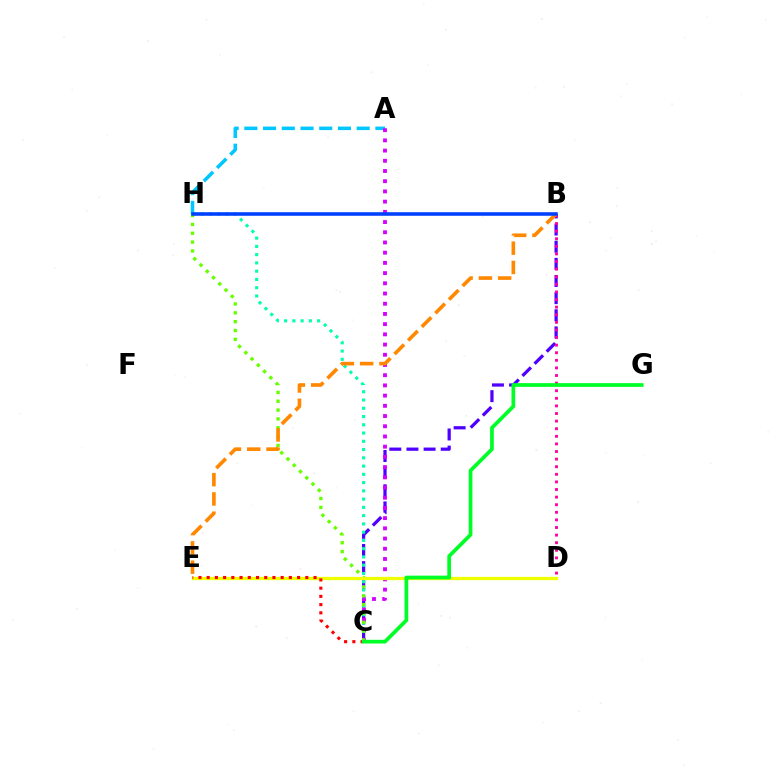{('A', 'H'): [{'color': '#00c7ff', 'line_style': 'dashed', 'thickness': 2.54}], ('B', 'C'): [{'color': '#4f00ff', 'line_style': 'dashed', 'thickness': 2.33}], ('C', 'H'): [{'color': '#00ffaf', 'line_style': 'dotted', 'thickness': 2.24}, {'color': '#66ff00', 'line_style': 'dotted', 'thickness': 2.4}], ('B', 'D'): [{'color': '#ff00a0', 'line_style': 'dotted', 'thickness': 2.06}], ('A', 'C'): [{'color': '#d600ff', 'line_style': 'dotted', 'thickness': 2.77}], ('D', 'E'): [{'color': '#eeff00', 'line_style': 'solid', 'thickness': 2.35}], ('C', 'E'): [{'color': '#ff0000', 'line_style': 'dotted', 'thickness': 2.23}], ('B', 'E'): [{'color': '#ff8800', 'line_style': 'dashed', 'thickness': 2.62}], ('C', 'G'): [{'color': '#00ff27', 'line_style': 'solid', 'thickness': 2.68}], ('B', 'H'): [{'color': '#003fff', 'line_style': 'solid', 'thickness': 2.56}]}